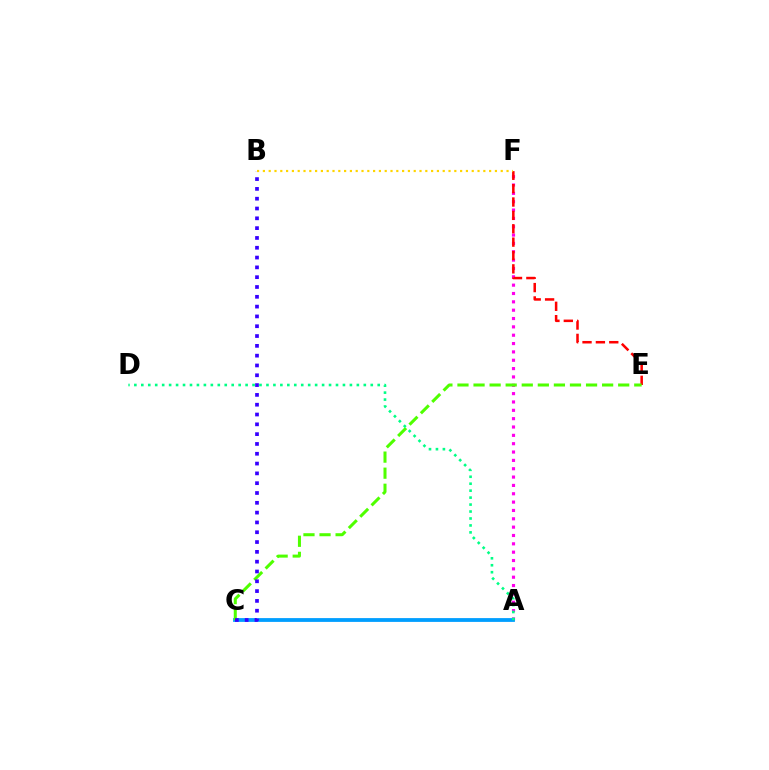{('A', 'F'): [{'color': '#ff00ed', 'line_style': 'dotted', 'thickness': 2.27}], ('E', 'F'): [{'color': '#ff0000', 'line_style': 'dashed', 'thickness': 1.82}], ('A', 'C'): [{'color': '#009eff', 'line_style': 'solid', 'thickness': 2.73}], ('C', 'E'): [{'color': '#4fff00', 'line_style': 'dashed', 'thickness': 2.18}], ('B', 'C'): [{'color': '#3700ff', 'line_style': 'dotted', 'thickness': 2.67}], ('A', 'D'): [{'color': '#00ff86', 'line_style': 'dotted', 'thickness': 1.89}], ('B', 'F'): [{'color': '#ffd500', 'line_style': 'dotted', 'thickness': 1.58}]}